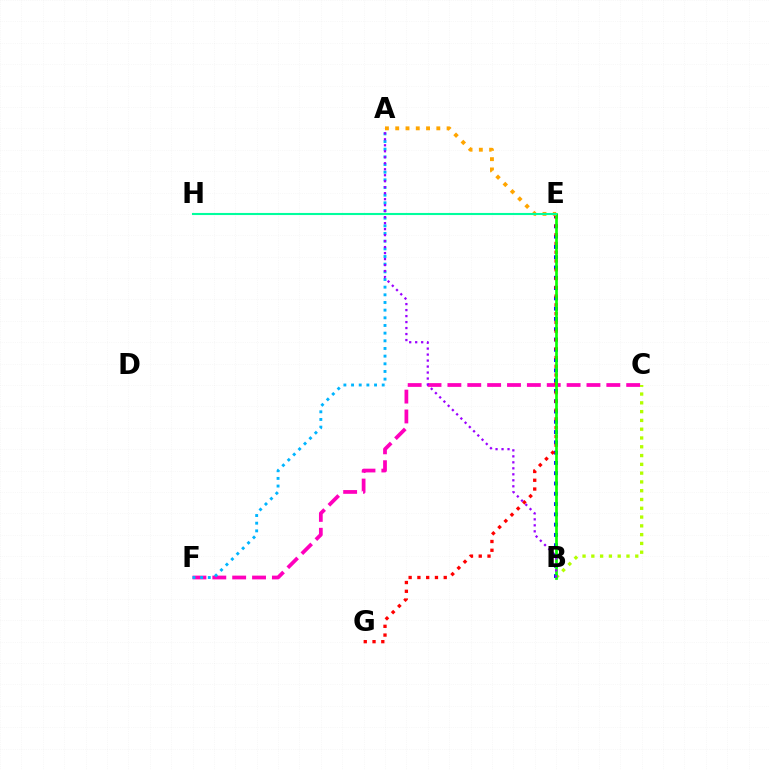{('B', 'E'): [{'color': '#0010ff', 'line_style': 'dotted', 'thickness': 2.79}, {'color': '#08ff00', 'line_style': 'solid', 'thickness': 1.93}], ('C', 'F'): [{'color': '#ff00bd', 'line_style': 'dashed', 'thickness': 2.7}], ('E', 'G'): [{'color': '#ff0000', 'line_style': 'dotted', 'thickness': 2.38}], ('B', 'C'): [{'color': '#b3ff00', 'line_style': 'dotted', 'thickness': 2.39}], ('A', 'F'): [{'color': '#00b5ff', 'line_style': 'dotted', 'thickness': 2.08}], ('A', 'B'): [{'color': '#9b00ff', 'line_style': 'dotted', 'thickness': 1.63}], ('A', 'E'): [{'color': '#ffa500', 'line_style': 'dotted', 'thickness': 2.79}], ('E', 'H'): [{'color': '#00ff9d', 'line_style': 'solid', 'thickness': 1.51}]}